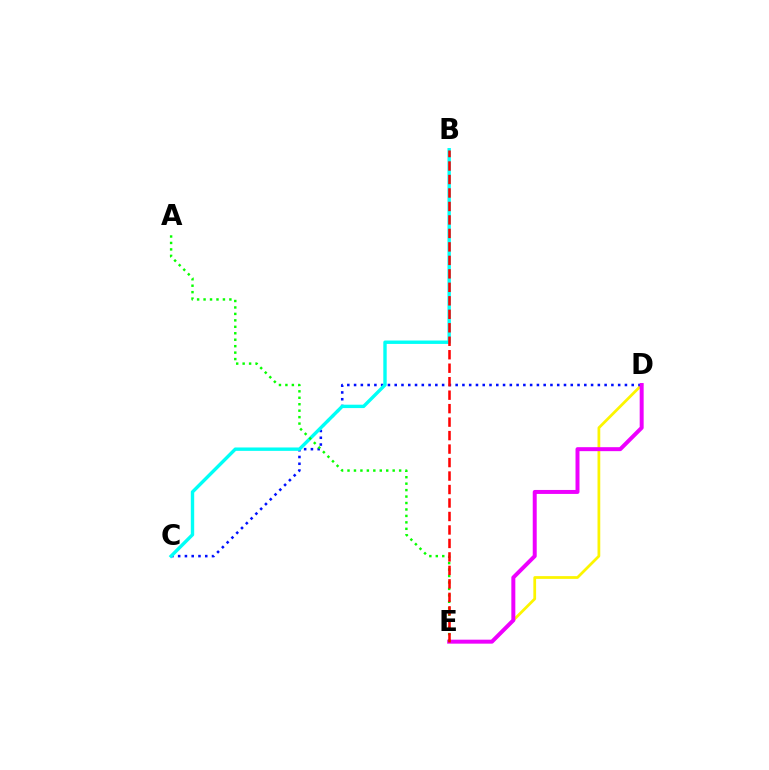{('D', 'E'): [{'color': '#fcf500', 'line_style': 'solid', 'thickness': 1.98}, {'color': '#ee00ff', 'line_style': 'solid', 'thickness': 2.86}], ('C', 'D'): [{'color': '#0010ff', 'line_style': 'dotted', 'thickness': 1.84}], ('B', 'C'): [{'color': '#00fff6', 'line_style': 'solid', 'thickness': 2.44}], ('A', 'E'): [{'color': '#08ff00', 'line_style': 'dotted', 'thickness': 1.75}], ('B', 'E'): [{'color': '#ff0000', 'line_style': 'dashed', 'thickness': 1.83}]}